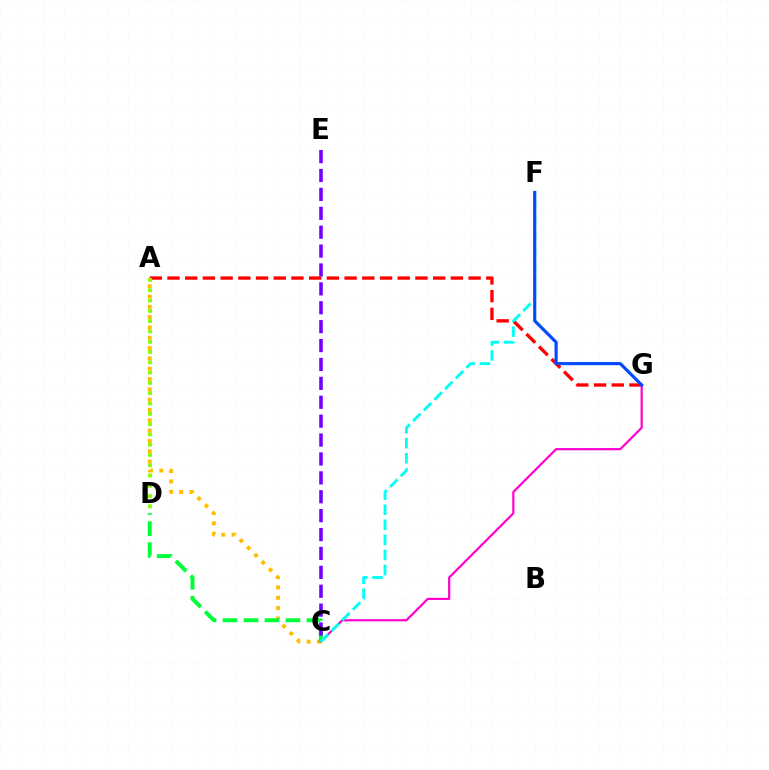{('A', 'G'): [{'color': '#ff0000', 'line_style': 'dashed', 'thickness': 2.41}], ('C', 'G'): [{'color': '#ff00cf', 'line_style': 'solid', 'thickness': 1.58}], ('A', 'D'): [{'color': '#84ff00', 'line_style': 'dotted', 'thickness': 2.8}], ('A', 'C'): [{'color': '#ffbd00', 'line_style': 'dotted', 'thickness': 2.8}], ('C', 'D'): [{'color': '#00ff39', 'line_style': 'dashed', 'thickness': 2.85}], ('C', 'E'): [{'color': '#7200ff', 'line_style': 'dashed', 'thickness': 2.57}], ('C', 'F'): [{'color': '#00fff6', 'line_style': 'dashed', 'thickness': 2.05}], ('F', 'G'): [{'color': '#004bff', 'line_style': 'solid', 'thickness': 2.27}]}